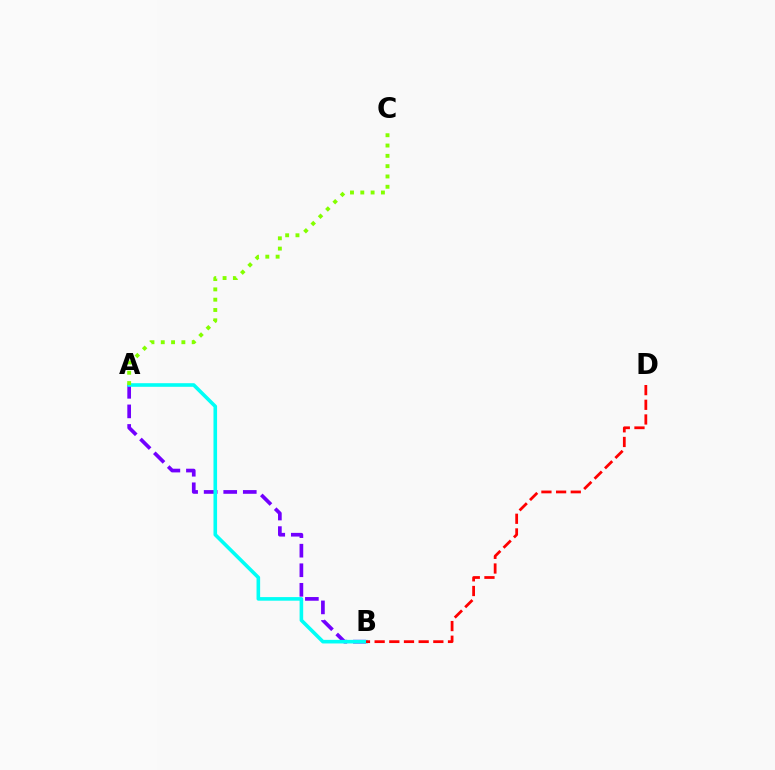{('A', 'B'): [{'color': '#7200ff', 'line_style': 'dashed', 'thickness': 2.66}, {'color': '#00fff6', 'line_style': 'solid', 'thickness': 2.59}], ('A', 'C'): [{'color': '#84ff00', 'line_style': 'dotted', 'thickness': 2.8}], ('B', 'D'): [{'color': '#ff0000', 'line_style': 'dashed', 'thickness': 1.99}]}